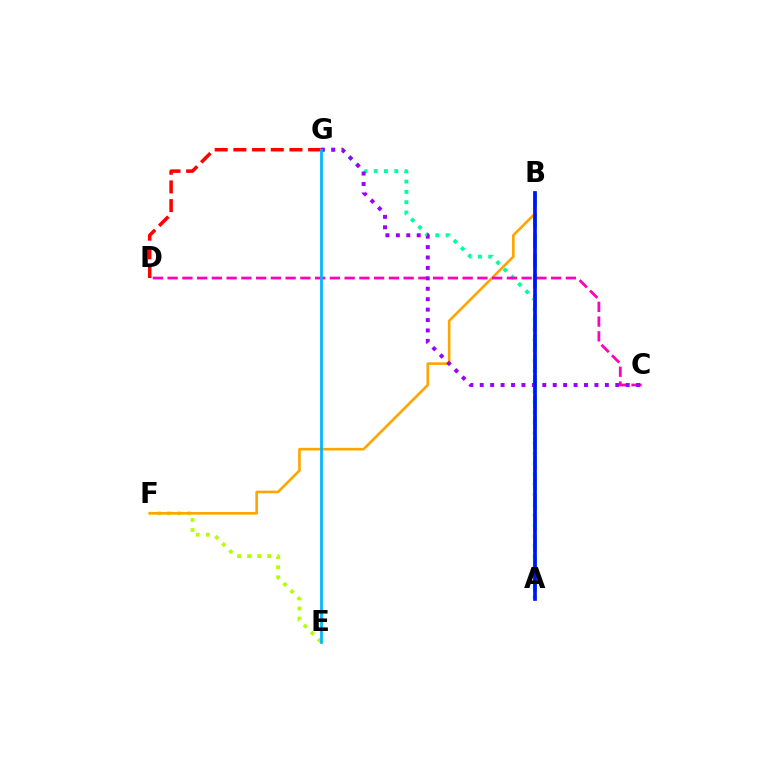{('A', 'B'): [{'color': '#08ff00', 'line_style': 'dashed', 'thickness': 2.75}, {'color': '#0010ff', 'line_style': 'solid', 'thickness': 2.64}], ('D', 'G'): [{'color': '#ff0000', 'line_style': 'dashed', 'thickness': 2.54}], ('E', 'F'): [{'color': '#b3ff00', 'line_style': 'dotted', 'thickness': 2.72}], ('A', 'G'): [{'color': '#00ff9d', 'line_style': 'dotted', 'thickness': 2.8}], ('B', 'F'): [{'color': '#ffa500', 'line_style': 'solid', 'thickness': 1.89}], ('C', 'D'): [{'color': '#ff00bd', 'line_style': 'dashed', 'thickness': 2.0}], ('C', 'G'): [{'color': '#9b00ff', 'line_style': 'dotted', 'thickness': 2.83}], ('E', 'G'): [{'color': '#00b5ff', 'line_style': 'solid', 'thickness': 1.96}]}